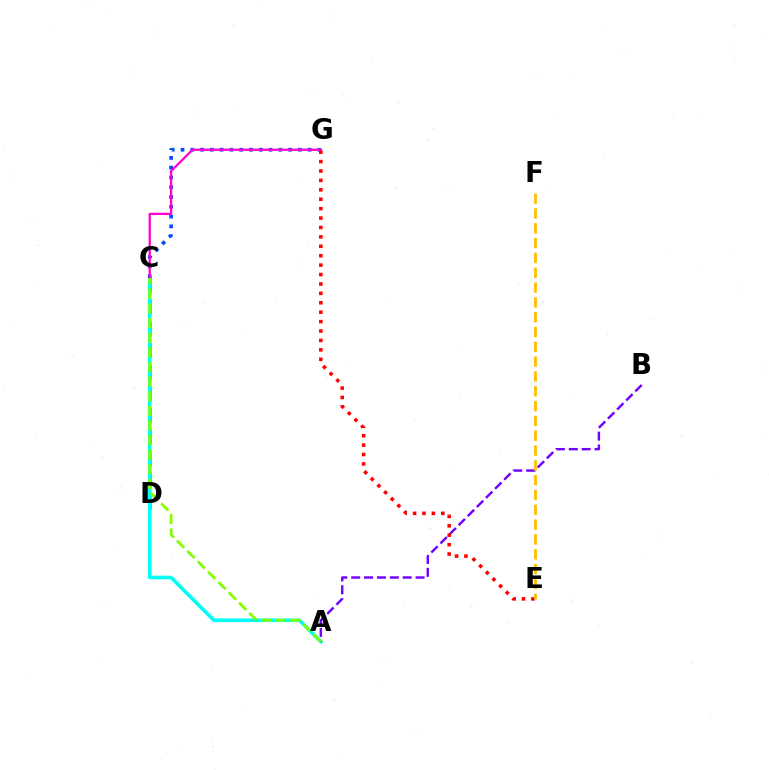{('C', 'D'): [{'color': '#00ff39', 'line_style': 'dashed', 'thickness': 2.94}], ('A', 'C'): [{'color': '#00fff6', 'line_style': 'solid', 'thickness': 2.61}, {'color': '#84ff00', 'line_style': 'dashed', 'thickness': 1.99}], ('A', 'B'): [{'color': '#7200ff', 'line_style': 'dashed', 'thickness': 1.75}], ('C', 'G'): [{'color': '#004bff', 'line_style': 'dotted', 'thickness': 2.66}, {'color': '#ff00cf', 'line_style': 'solid', 'thickness': 1.63}], ('E', 'G'): [{'color': '#ff0000', 'line_style': 'dotted', 'thickness': 2.56}], ('E', 'F'): [{'color': '#ffbd00', 'line_style': 'dashed', 'thickness': 2.01}]}